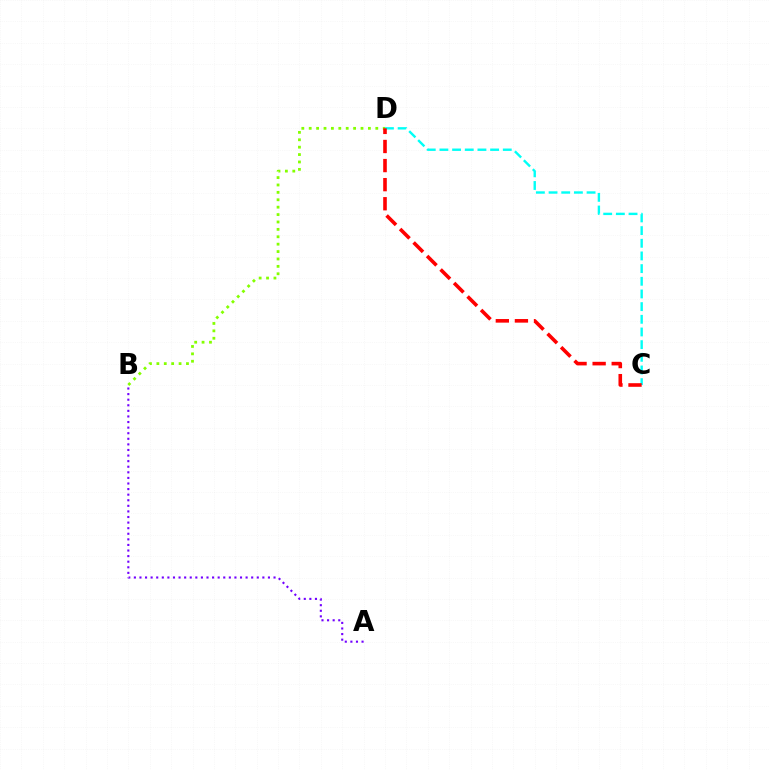{('C', 'D'): [{'color': '#00fff6', 'line_style': 'dashed', 'thickness': 1.72}, {'color': '#ff0000', 'line_style': 'dashed', 'thickness': 2.59}], ('B', 'D'): [{'color': '#84ff00', 'line_style': 'dotted', 'thickness': 2.01}], ('A', 'B'): [{'color': '#7200ff', 'line_style': 'dotted', 'thickness': 1.52}]}